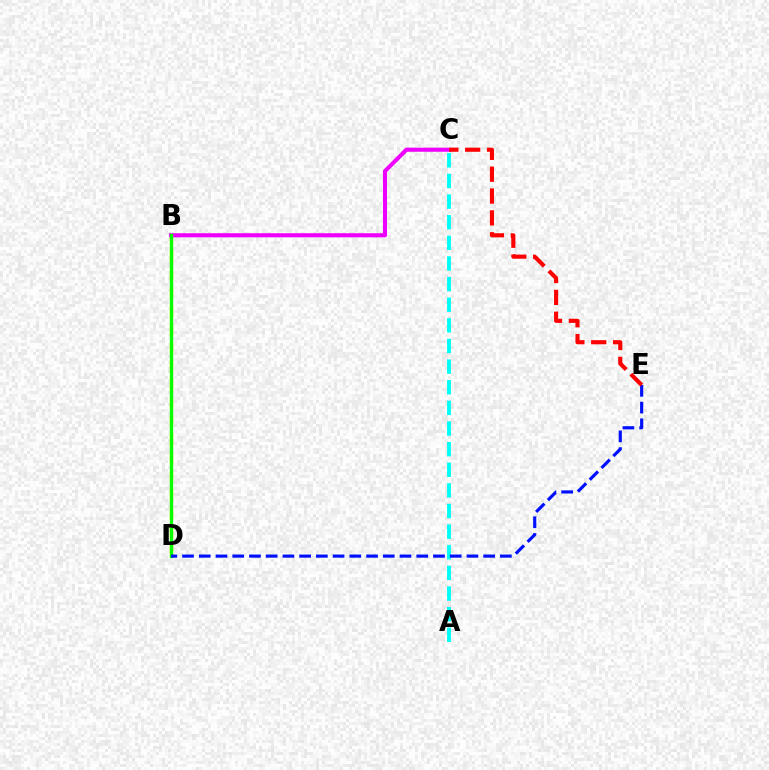{('B', 'D'): [{'color': '#fcf500', 'line_style': 'dashed', 'thickness': 2.49}, {'color': '#08ff00', 'line_style': 'solid', 'thickness': 2.39}], ('B', 'C'): [{'color': '#ee00ff', 'line_style': 'solid', 'thickness': 2.94}], ('A', 'C'): [{'color': '#00fff6', 'line_style': 'dashed', 'thickness': 2.8}], ('D', 'E'): [{'color': '#0010ff', 'line_style': 'dashed', 'thickness': 2.27}], ('C', 'E'): [{'color': '#ff0000', 'line_style': 'dashed', 'thickness': 2.97}]}